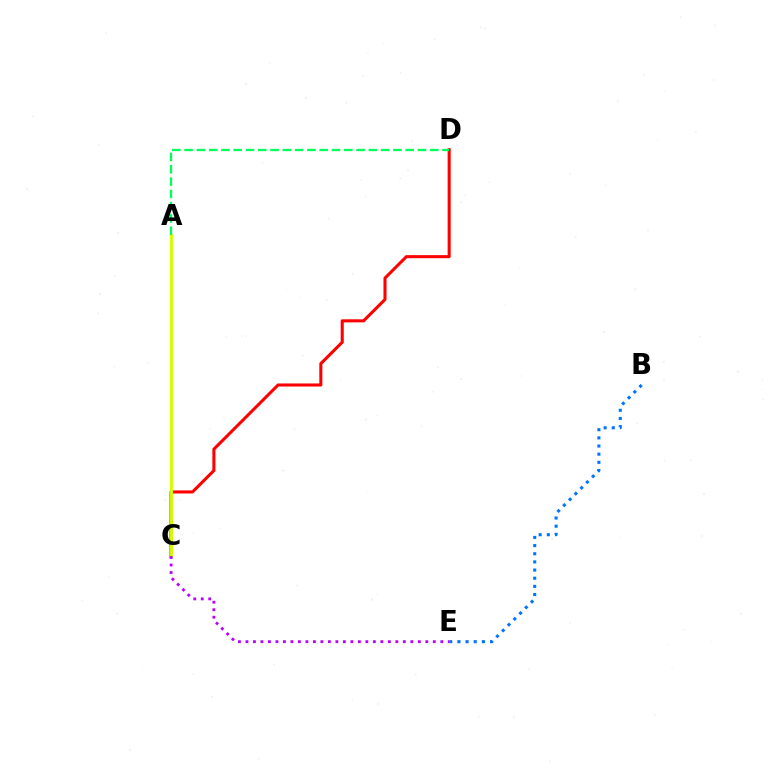{('C', 'D'): [{'color': '#ff0000', 'line_style': 'solid', 'thickness': 2.21}], ('A', 'C'): [{'color': '#d1ff00', 'line_style': 'solid', 'thickness': 2.08}], ('C', 'E'): [{'color': '#b900ff', 'line_style': 'dotted', 'thickness': 2.04}], ('A', 'D'): [{'color': '#00ff5c', 'line_style': 'dashed', 'thickness': 1.67}], ('B', 'E'): [{'color': '#0074ff', 'line_style': 'dotted', 'thickness': 2.22}]}